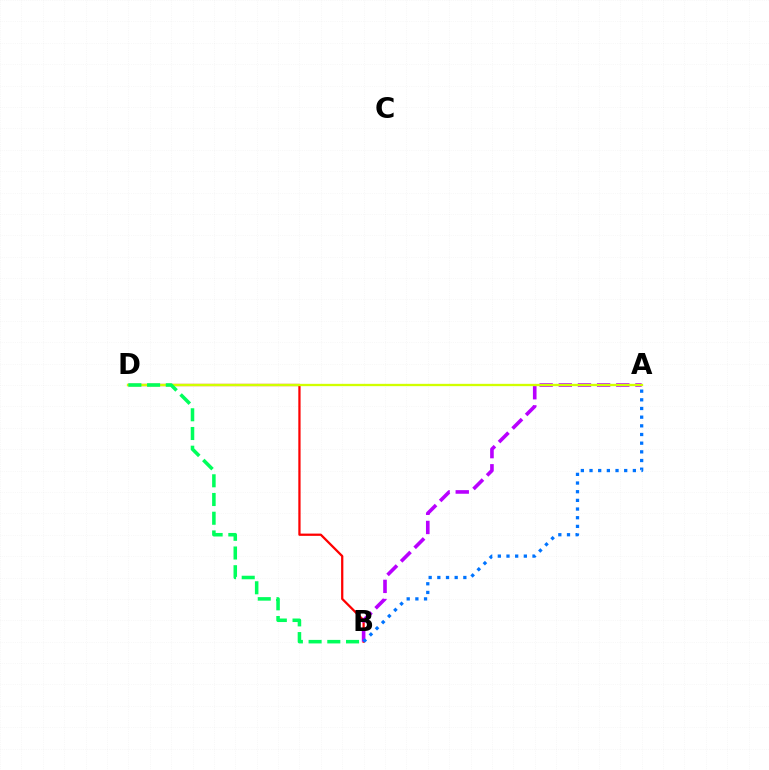{('B', 'D'): [{'color': '#ff0000', 'line_style': 'solid', 'thickness': 1.63}, {'color': '#00ff5c', 'line_style': 'dashed', 'thickness': 2.54}], ('A', 'B'): [{'color': '#b900ff', 'line_style': 'dashed', 'thickness': 2.6}, {'color': '#0074ff', 'line_style': 'dotted', 'thickness': 2.36}], ('A', 'D'): [{'color': '#d1ff00', 'line_style': 'solid', 'thickness': 1.67}]}